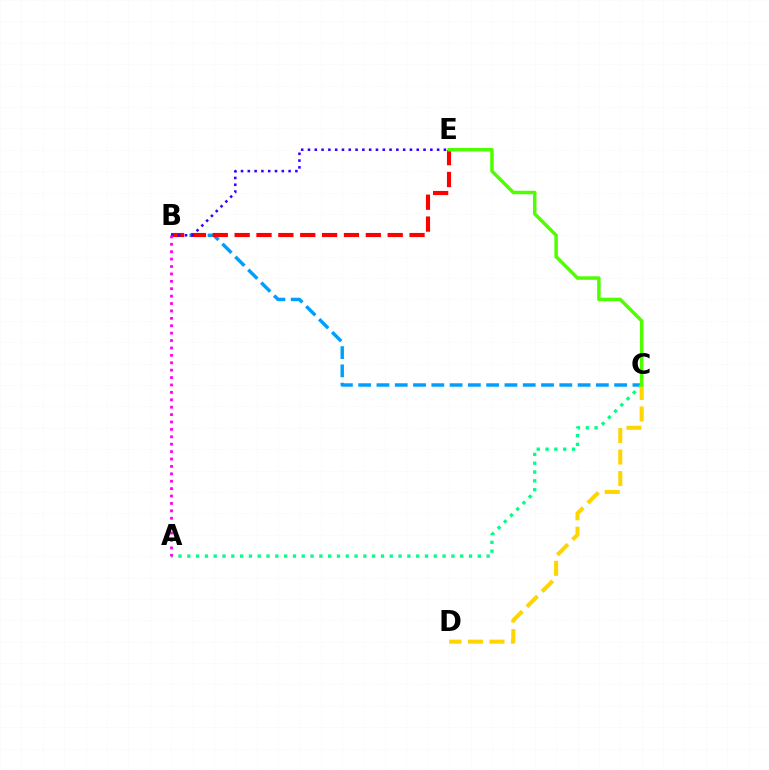{('B', 'C'): [{'color': '#009eff', 'line_style': 'dashed', 'thickness': 2.48}], ('B', 'E'): [{'color': '#ff0000', 'line_style': 'dashed', 'thickness': 2.97}, {'color': '#3700ff', 'line_style': 'dotted', 'thickness': 1.85}], ('A', 'C'): [{'color': '#00ff86', 'line_style': 'dotted', 'thickness': 2.39}], ('C', 'D'): [{'color': '#ffd500', 'line_style': 'dashed', 'thickness': 2.92}], ('A', 'B'): [{'color': '#ff00ed', 'line_style': 'dotted', 'thickness': 2.01}], ('C', 'E'): [{'color': '#4fff00', 'line_style': 'solid', 'thickness': 2.51}]}